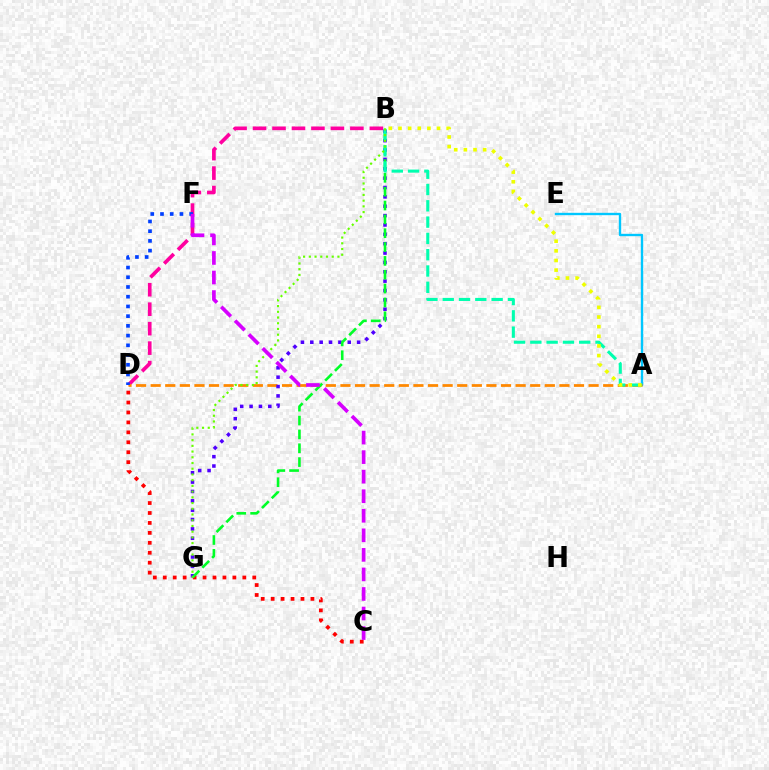{('B', 'D'): [{'color': '#ff00a0', 'line_style': 'dashed', 'thickness': 2.64}], ('A', 'E'): [{'color': '#00c7ff', 'line_style': 'solid', 'thickness': 1.71}], ('A', 'D'): [{'color': '#ff8800', 'line_style': 'dashed', 'thickness': 1.98}], ('B', 'G'): [{'color': '#4f00ff', 'line_style': 'dotted', 'thickness': 2.54}, {'color': '#00ff27', 'line_style': 'dashed', 'thickness': 1.88}, {'color': '#66ff00', 'line_style': 'dotted', 'thickness': 1.55}], ('D', 'F'): [{'color': '#003fff', 'line_style': 'dotted', 'thickness': 2.64}], ('C', 'D'): [{'color': '#ff0000', 'line_style': 'dotted', 'thickness': 2.7}], ('A', 'B'): [{'color': '#00ffaf', 'line_style': 'dashed', 'thickness': 2.21}, {'color': '#eeff00', 'line_style': 'dotted', 'thickness': 2.62}], ('C', 'F'): [{'color': '#d600ff', 'line_style': 'dashed', 'thickness': 2.66}]}